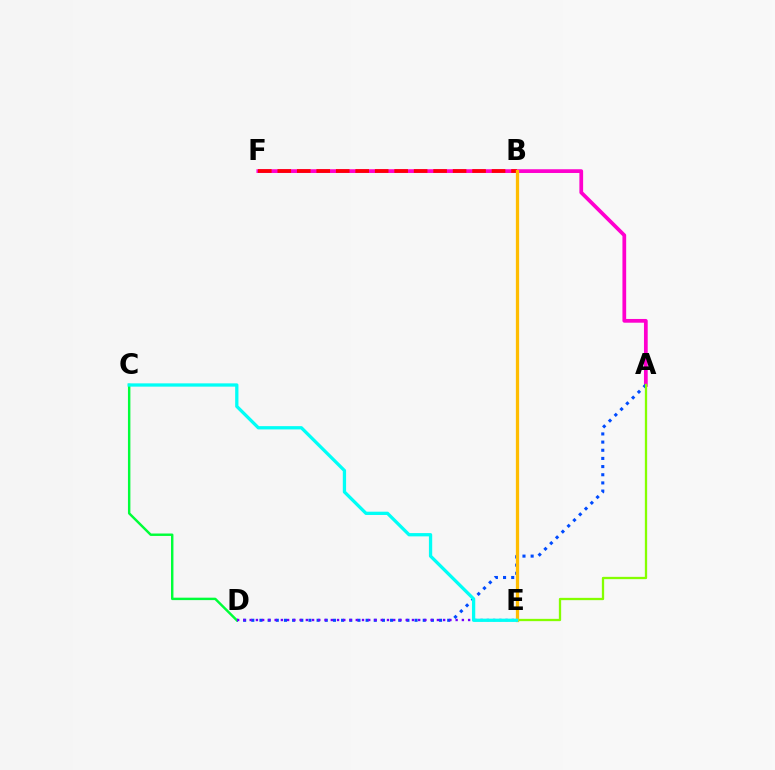{('A', 'F'): [{'color': '#ff00cf', 'line_style': 'solid', 'thickness': 2.69}], ('A', 'D'): [{'color': '#004bff', 'line_style': 'dotted', 'thickness': 2.22}], ('A', 'E'): [{'color': '#84ff00', 'line_style': 'solid', 'thickness': 1.66}], ('C', 'D'): [{'color': '#00ff39', 'line_style': 'solid', 'thickness': 1.75}], ('D', 'E'): [{'color': '#7200ff', 'line_style': 'dotted', 'thickness': 1.7}], ('B', 'F'): [{'color': '#ff0000', 'line_style': 'dashed', 'thickness': 2.65}], ('B', 'E'): [{'color': '#ffbd00', 'line_style': 'solid', 'thickness': 2.36}], ('C', 'E'): [{'color': '#00fff6', 'line_style': 'solid', 'thickness': 2.36}]}